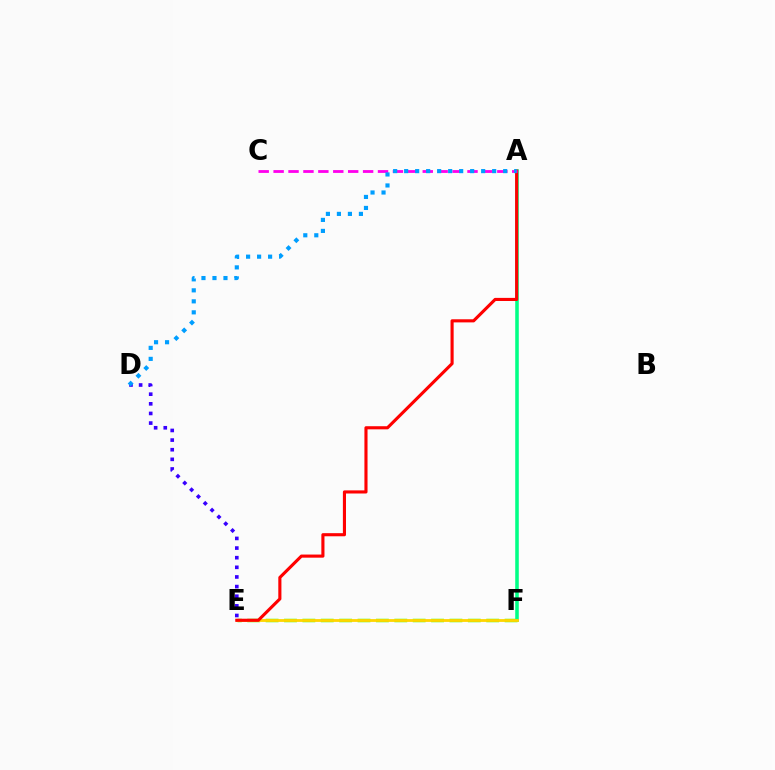{('E', 'F'): [{'color': '#4fff00', 'line_style': 'dashed', 'thickness': 2.5}, {'color': '#ffd500', 'line_style': 'solid', 'thickness': 2.03}], ('A', 'F'): [{'color': '#00ff86', 'line_style': 'solid', 'thickness': 2.56}], ('A', 'E'): [{'color': '#ff0000', 'line_style': 'solid', 'thickness': 2.24}], ('D', 'E'): [{'color': '#3700ff', 'line_style': 'dotted', 'thickness': 2.62}], ('A', 'C'): [{'color': '#ff00ed', 'line_style': 'dashed', 'thickness': 2.03}], ('A', 'D'): [{'color': '#009eff', 'line_style': 'dotted', 'thickness': 2.99}]}